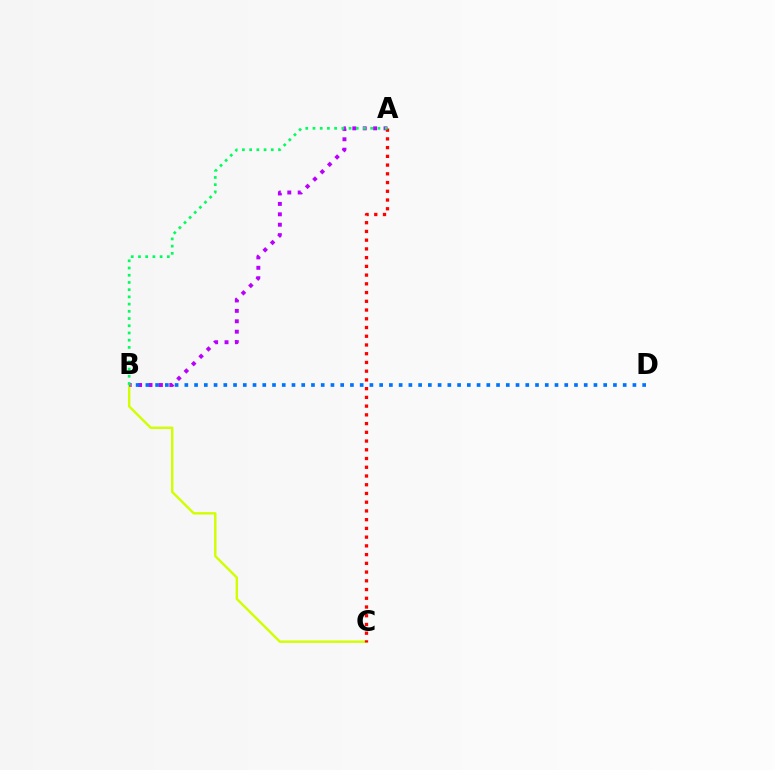{('A', 'B'): [{'color': '#b900ff', 'line_style': 'dotted', 'thickness': 2.83}, {'color': '#00ff5c', 'line_style': 'dotted', 'thickness': 1.96}], ('B', 'C'): [{'color': '#d1ff00', 'line_style': 'solid', 'thickness': 1.74}], ('A', 'C'): [{'color': '#ff0000', 'line_style': 'dotted', 'thickness': 2.37}], ('B', 'D'): [{'color': '#0074ff', 'line_style': 'dotted', 'thickness': 2.65}]}